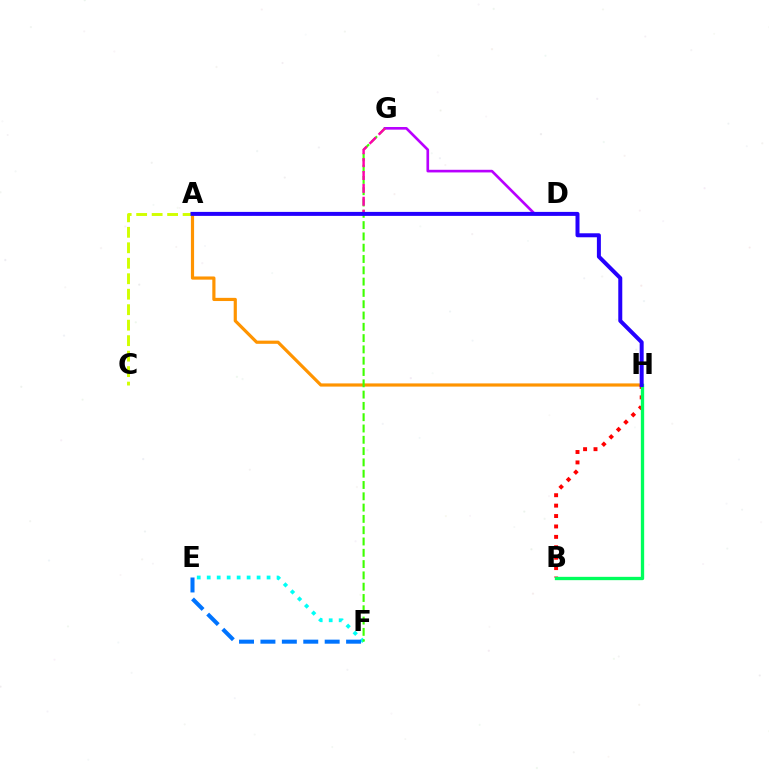{('D', 'G'): [{'color': '#b900ff', 'line_style': 'solid', 'thickness': 1.9}], ('E', 'F'): [{'color': '#00fff6', 'line_style': 'dotted', 'thickness': 2.71}, {'color': '#0074ff', 'line_style': 'dashed', 'thickness': 2.91}], ('A', 'H'): [{'color': '#ff9400', 'line_style': 'solid', 'thickness': 2.29}, {'color': '#2500ff', 'line_style': 'solid', 'thickness': 2.87}], ('F', 'G'): [{'color': '#3dff00', 'line_style': 'dashed', 'thickness': 1.53}], ('A', 'C'): [{'color': '#d1ff00', 'line_style': 'dashed', 'thickness': 2.1}], ('B', 'H'): [{'color': '#ff0000', 'line_style': 'dotted', 'thickness': 2.83}, {'color': '#00ff5c', 'line_style': 'solid', 'thickness': 2.39}], ('A', 'G'): [{'color': '#ff00ac', 'line_style': 'dashed', 'thickness': 1.75}]}